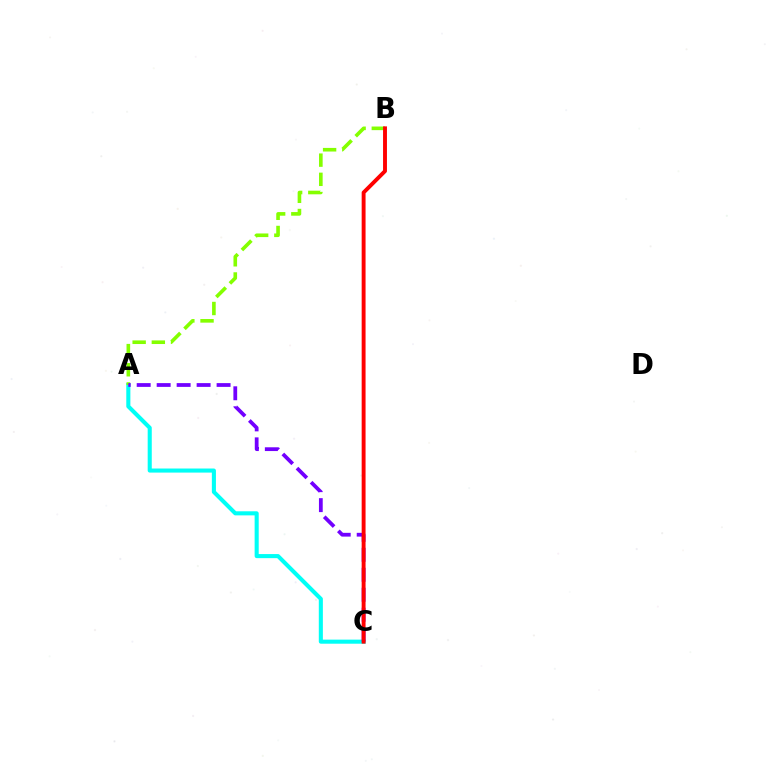{('A', 'C'): [{'color': '#00fff6', 'line_style': 'solid', 'thickness': 2.94}, {'color': '#7200ff', 'line_style': 'dashed', 'thickness': 2.71}], ('A', 'B'): [{'color': '#84ff00', 'line_style': 'dashed', 'thickness': 2.61}], ('B', 'C'): [{'color': '#ff0000', 'line_style': 'solid', 'thickness': 2.8}]}